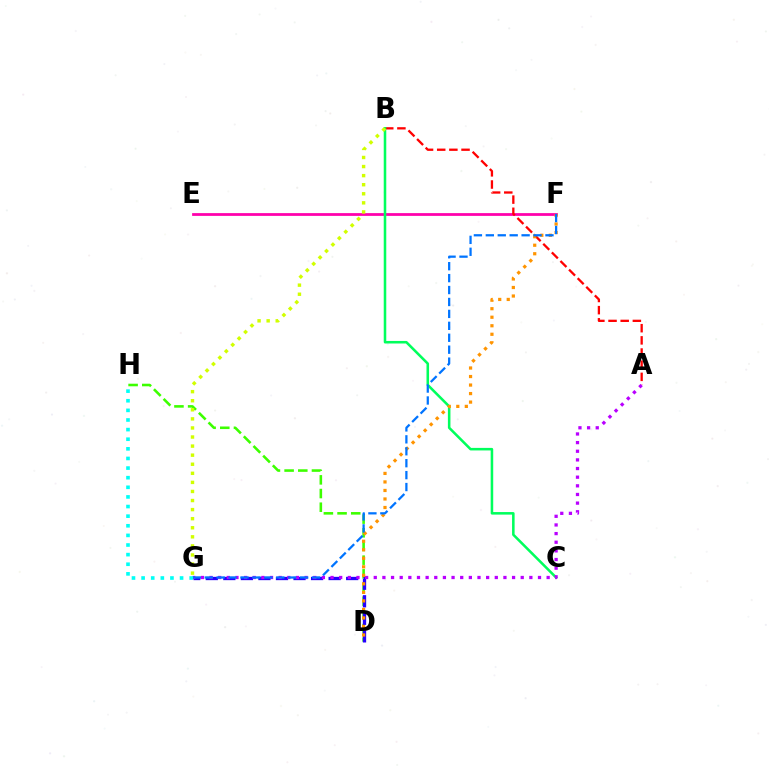{('D', 'H'): [{'color': '#3dff00', 'line_style': 'dashed', 'thickness': 1.86}], ('E', 'F'): [{'color': '#ff00ac', 'line_style': 'solid', 'thickness': 1.99}], ('A', 'B'): [{'color': '#ff0000', 'line_style': 'dashed', 'thickness': 1.65}], ('B', 'C'): [{'color': '#00ff5c', 'line_style': 'solid', 'thickness': 1.83}], ('D', 'G'): [{'color': '#2500ff', 'line_style': 'dashed', 'thickness': 2.38}], ('A', 'G'): [{'color': '#b900ff', 'line_style': 'dotted', 'thickness': 2.35}], ('D', 'F'): [{'color': '#ff9400', 'line_style': 'dotted', 'thickness': 2.32}], ('F', 'G'): [{'color': '#0074ff', 'line_style': 'dashed', 'thickness': 1.62}], ('B', 'G'): [{'color': '#d1ff00', 'line_style': 'dotted', 'thickness': 2.47}], ('G', 'H'): [{'color': '#00fff6', 'line_style': 'dotted', 'thickness': 2.61}]}